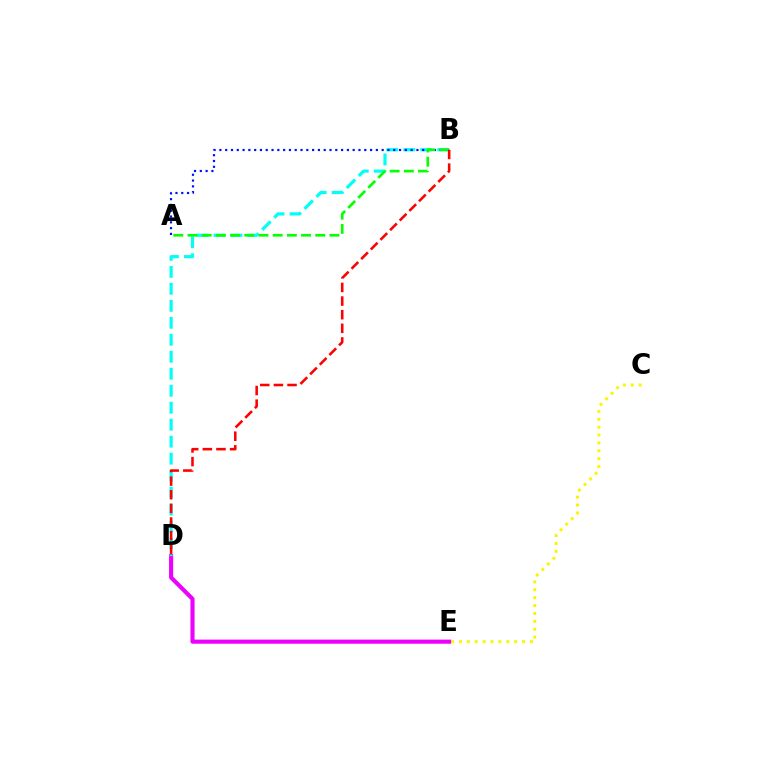{('D', 'E'): [{'color': '#ee00ff', 'line_style': 'solid', 'thickness': 2.96}], ('B', 'D'): [{'color': '#00fff6', 'line_style': 'dashed', 'thickness': 2.31}, {'color': '#ff0000', 'line_style': 'dashed', 'thickness': 1.85}], ('C', 'E'): [{'color': '#fcf500', 'line_style': 'dotted', 'thickness': 2.14}], ('A', 'B'): [{'color': '#0010ff', 'line_style': 'dotted', 'thickness': 1.57}, {'color': '#08ff00', 'line_style': 'dashed', 'thickness': 1.93}]}